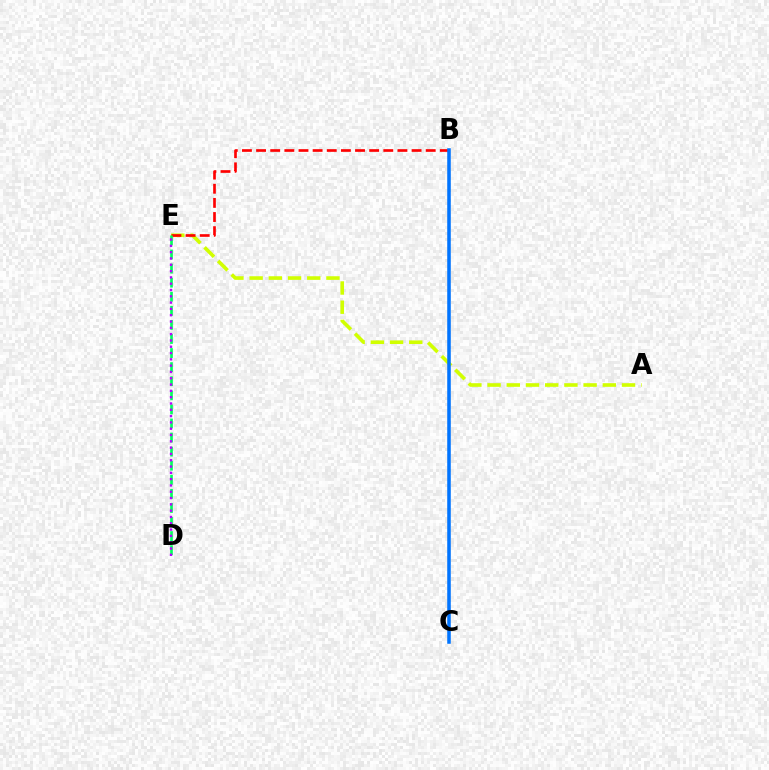{('A', 'E'): [{'color': '#d1ff00', 'line_style': 'dashed', 'thickness': 2.61}], ('B', 'E'): [{'color': '#ff0000', 'line_style': 'dashed', 'thickness': 1.92}], ('D', 'E'): [{'color': '#00ff5c', 'line_style': 'dashed', 'thickness': 1.91}, {'color': '#b900ff', 'line_style': 'dotted', 'thickness': 1.71}], ('B', 'C'): [{'color': '#0074ff', 'line_style': 'solid', 'thickness': 2.56}]}